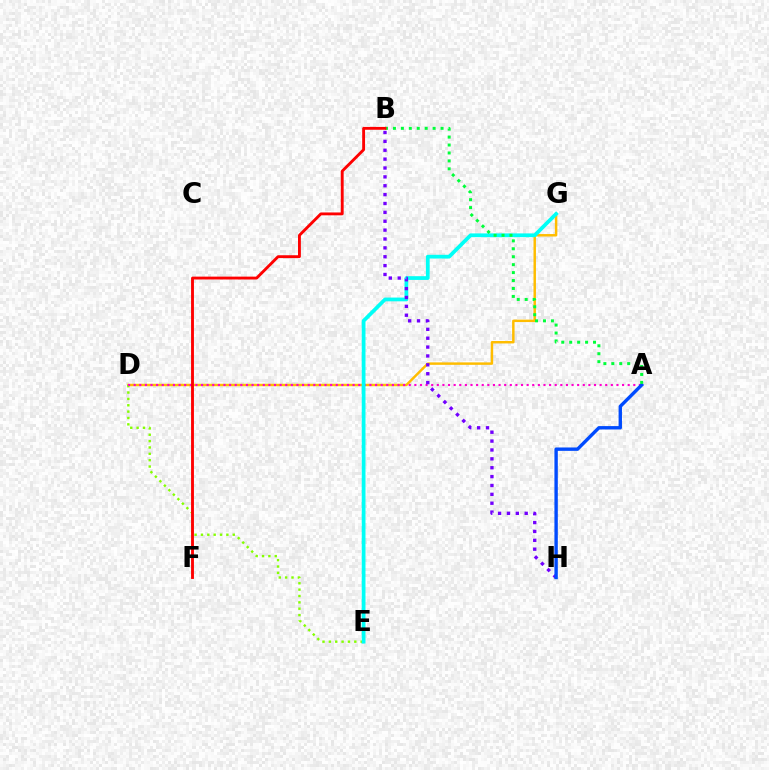{('D', 'G'): [{'color': '#ffbd00', 'line_style': 'solid', 'thickness': 1.77}], ('D', 'E'): [{'color': '#84ff00', 'line_style': 'dotted', 'thickness': 1.73}], ('A', 'D'): [{'color': '#ff00cf', 'line_style': 'dotted', 'thickness': 1.53}], ('E', 'G'): [{'color': '#00fff6', 'line_style': 'solid', 'thickness': 2.7}], ('B', 'H'): [{'color': '#7200ff', 'line_style': 'dotted', 'thickness': 2.41}], ('A', 'H'): [{'color': '#004bff', 'line_style': 'solid', 'thickness': 2.43}], ('A', 'B'): [{'color': '#00ff39', 'line_style': 'dotted', 'thickness': 2.16}], ('B', 'F'): [{'color': '#ff0000', 'line_style': 'solid', 'thickness': 2.06}]}